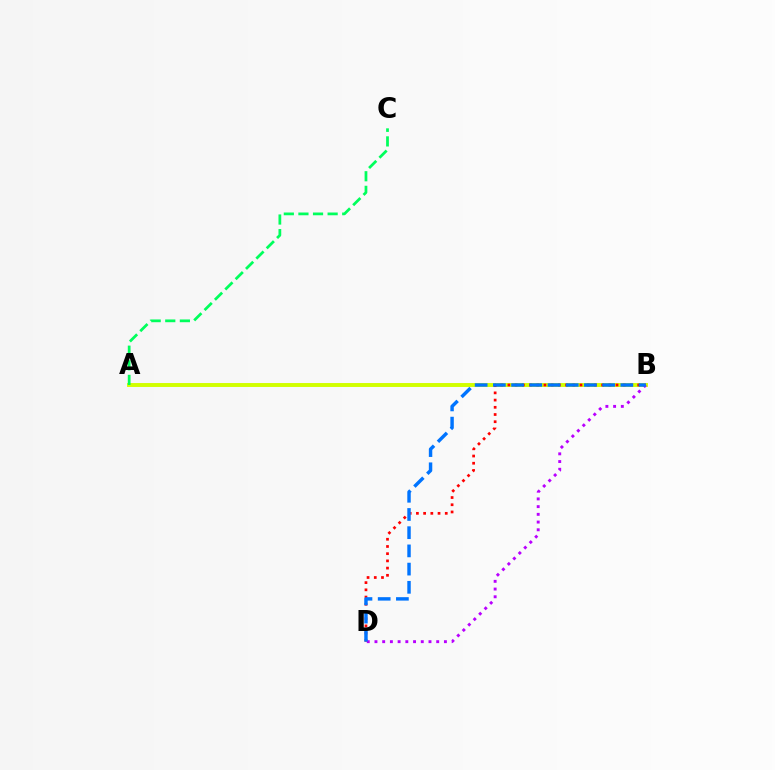{('A', 'B'): [{'color': '#d1ff00', 'line_style': 'solid', 'thickness': 2.83}], ('B', 'D'): [{'color': '#ff0000', 'line_style': 'dotted', 'thickness': 1.96}, {'color': '#b900ff', 'line_style': 'dotted', 'thickness': 2.1}, {'color': '#0074ff', 'line_style': 'dashed', 'thickness': 2.47}], ('A', 'C'): [{'color': '#00ff5c', 'line_style': 'dashed', 'thickness': 1.98}]}